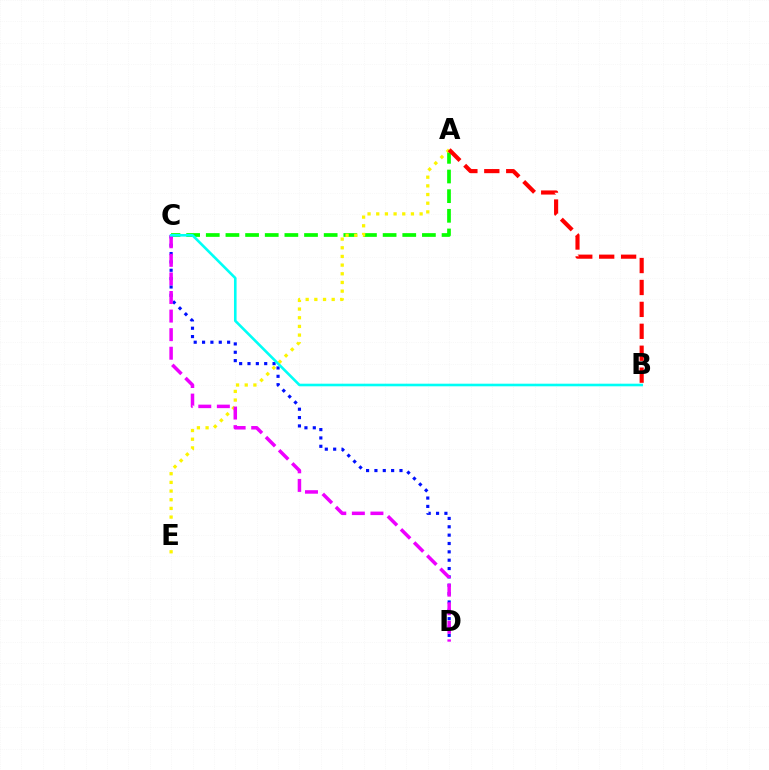{('A', 'C'): [{'color': '#08ff00', 'line_style': 'dashed', 'thickness': 2.67}], ('A', 'E'): [{'color': '#fcf500', 'line_style': 'dotted', 'thickness': 2.36}], ('C', 'D'): [{'color': '#0010ff', 'line_style': 'dotted', 'thickness': 2.27}, {'color': '#ee00ff', 'line_style': 'dashed', 'thickness': 2.52}], ('A', 'B'): [{'color': '#ff0000', 'line_style': 'dashed', 'thickness': 2.98}], ('B', 'C'): [{'color': '#00fff6', 'line_style': 'solid', 'thickness': 1.88}]}